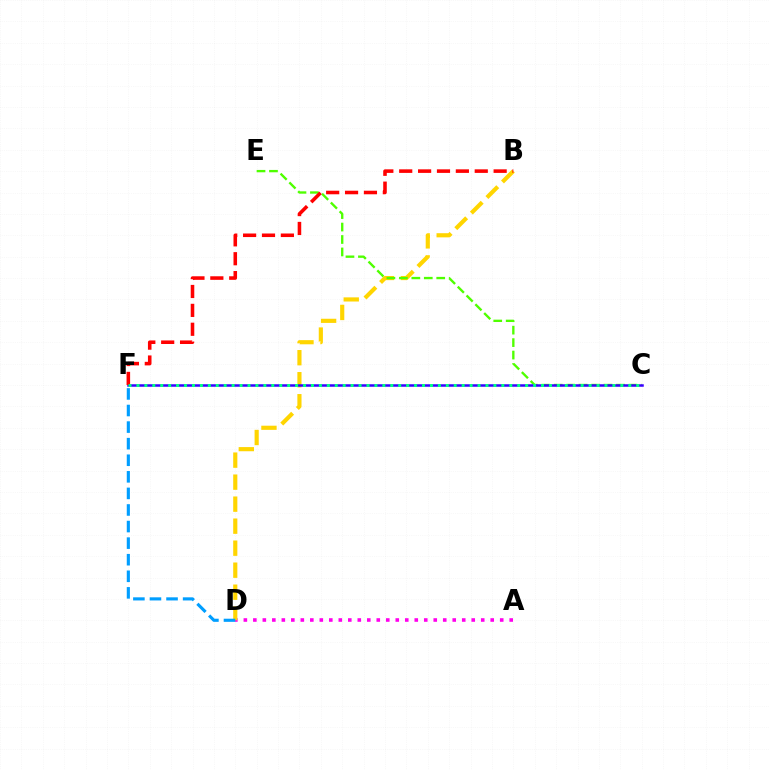{('A', 'D'): [{'color': '#ff00ed', 'line_style': 'dotted', 'thickness': 2.58}], ('B', 'D'): [{'color': '#ffd500', 'line_style': 'dashed', 'thickness': 2.99}], ('C', 'E'): [{'color': '#4fff00', 'line_style': 'dashed', 'thickness': 1.69}], ('C', 'F'): [{'color': '#3700ff', 'line_style': 'solid', 'thickness': 1.81}, {'color': '#00ff86', 'line_style': 'dotted', 'thickness': 2.16}], ('D', 'F'): [{'color': '#009eff', 'line_style': 'dashed', 'thickness': 2.25}], ('B', 'F'): [{'color': '#ff0000', 'line_style': 'dashed', 'thickness': 2.57}]}